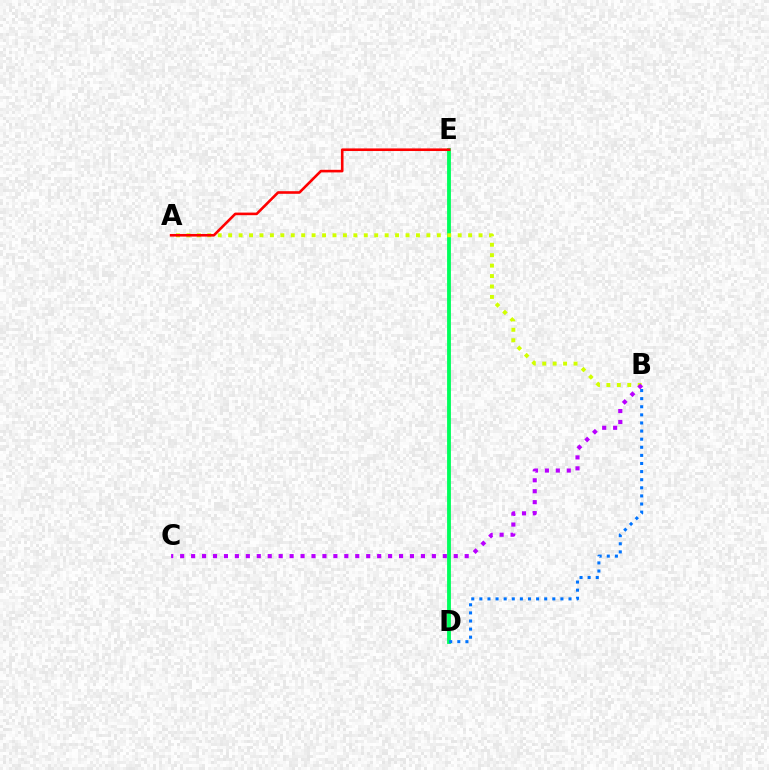{('D', 'E'): [{'color': '#00ff5c', 'line_style': 'solid', 'thickness': 2.76}], ('B', 'D'): [{'color': '#0074ff', 'line_style': 'dotted', 'thickness': 2.2}], ('A', 'B'): [{'color': '#d1ff00', 'line_style': 'dotted', 'thickness': 2.83}], ('B', 'C'): [{'color': '#b900ff', 'line_style': 'dotted', 'thickness': 2.97}], ('A', 'E'): [{'color': '#ff0000', 'line_style': 'solid', 'thickness': 1.88}]}